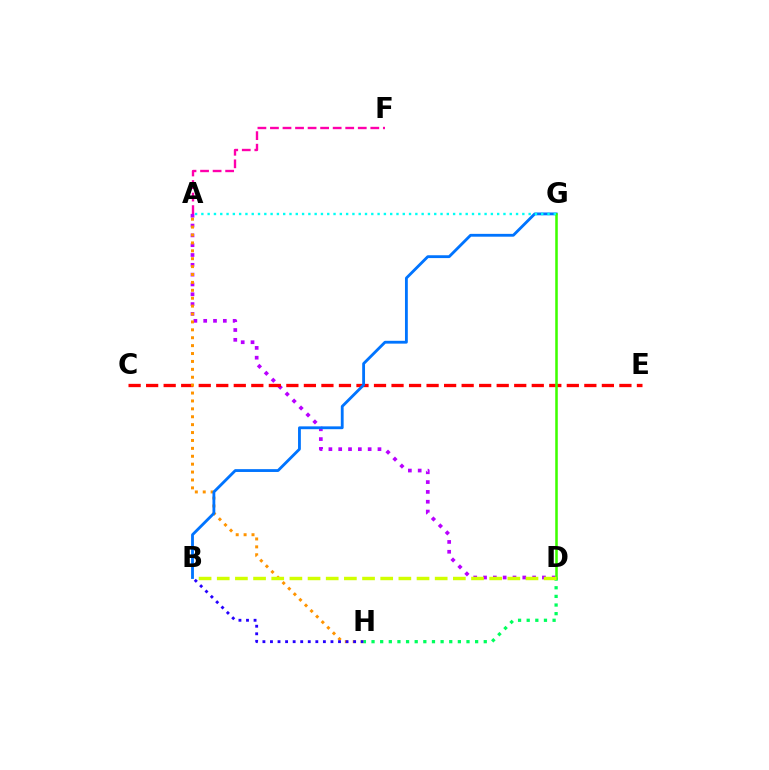{('A', 'D'): [{'color': '#b900ff', 'line_style': 'dotted', 'thickness': 2.67}], ('C', 'E'): [{'color': '#ff0000', 'line_style': 'dashed', 'thickness': 2.38}], ('A', 'H'): [{'color': '#ff9400', 'line_style': 'dotted', 'thickness': 2.15}], ('B', 'H'): [{'color': '#2500ff', 'line_style': 'dotted', 'thickness': 2.05}], ('D', 'H'): [{'color': '#00ff5c', 'line_style': 'dotted', 'thickness': 2.35}], ('B', 'G'): [{'color': '#0074ff', 'line_style': 'solid', 'thickness': 2.04}], ('A', 'F'): [{'color': '#ff00ac', 'line_style': 'dashed', 'thickness': 1.7}], ('D', 'G'): [{'color': '#3dff00', 'line_style': 'solid', 'thickness': 1.83}], ('B', 'D'): [{'color': '#d1ff00', 'line_style': 'dashed', 'thickness': 2.47}], ('A', 'G'): [{'color': '#00fff6', 'line_style': 'dotted', 'thickness': 1.71}]}